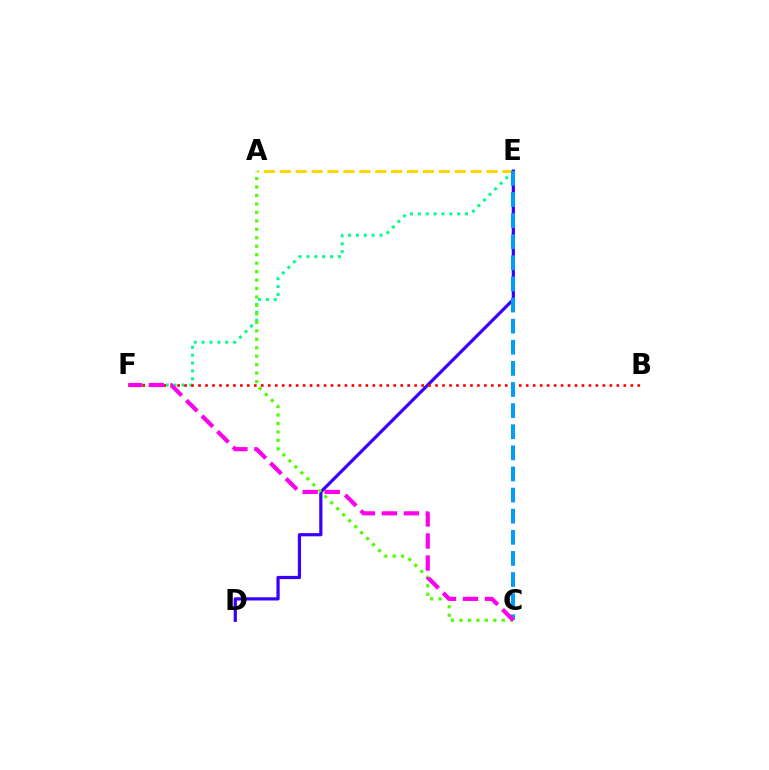{('E', 'F'): [{'color': '#00ff86', 'line_style': 'dotted', 'thickness': 2.14}], ('A', 'E'): [{'color': '#ffd500', 'line_style': 'dashed', 'thickness': 2.16}], ('D', 'E'): [{'color': '#3700ff', 'line_style': 'solid', 'thickness': 2.31}], ('A', 'C'): [{'color': '#4fff00', 'line_style': 'dotted', 'thickness': 2.3}], ('B', 'F'): [{'color': '#ff0000', 'line_style': 'dotted', 'thickness': 1.89}], ('C', 'E'): [{'color': '#009eff', 'line_style': 'dashed', 'thickness': 2.87}], ('C', 'F'): [{'color': '#ff00ed', 'line_style': 'dashed', 'thickness': 2.99}]}